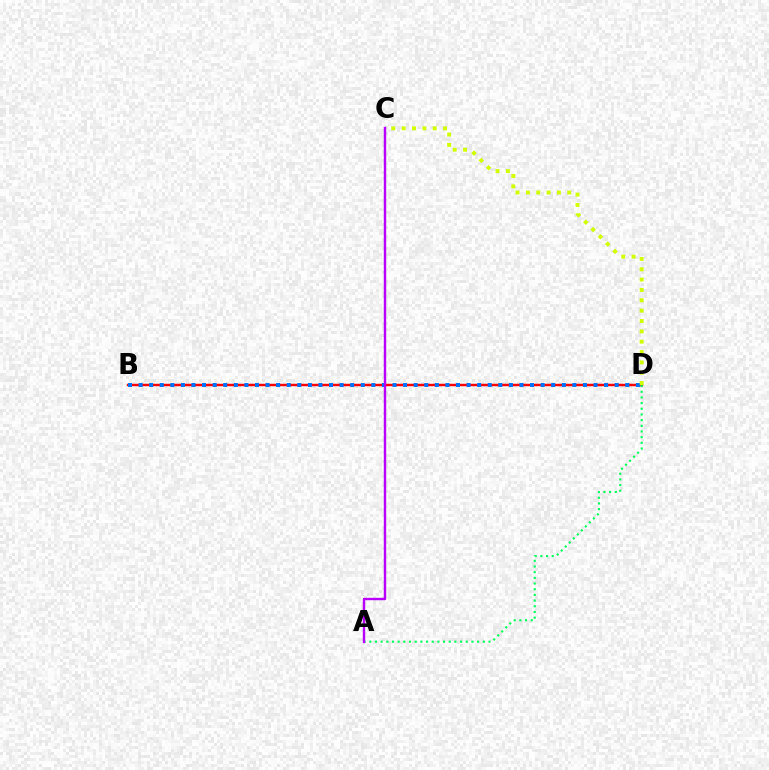{('B', 'D'): [{'color': '#ff0000', 'line_style': 'solid', 'thickness': 1.77}, {'color': '#0074ff', 'line_style': 'dotted', 'thickness': 2.87}], ('A', 'D'): [{'color': '#00ff5c', 'line_style': 'dotted', 'thickness': 1.54}], ('A', 'C'): [{'color': '#b900ff', 'line_style': 'solid', 'thickness': 1.74}], ('C', 'D'): [{'color': '#d1ff00', 'line_style': 'dotted', 'thickness': 2.81}]}